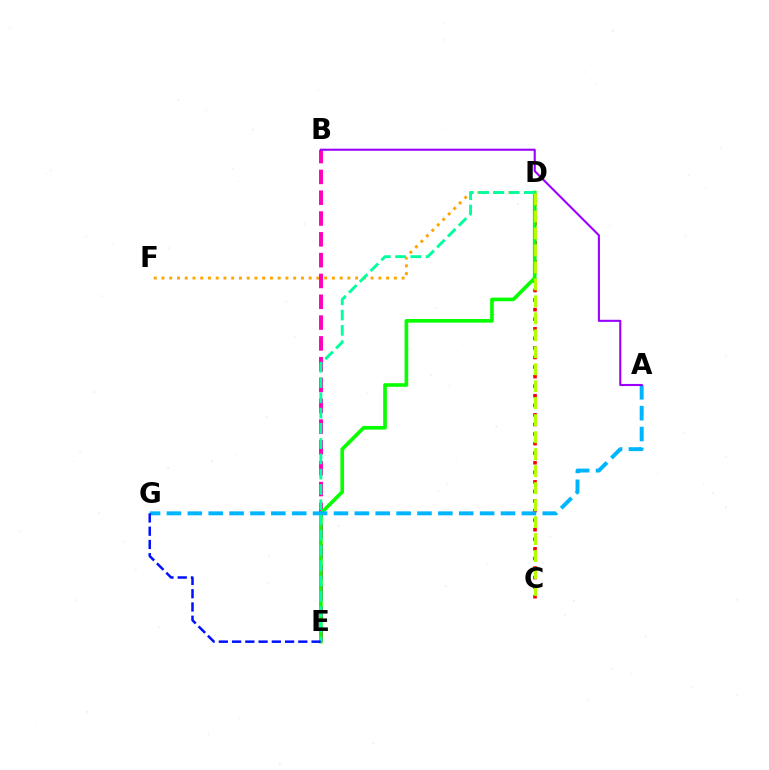{('C', 'D'): [{'color': '#ff0000', 'line_style': 'dotted', 'thickness': 2.6}, {'color': '#b3ff00', 'line_style': 'dashed', 'thickness': 2.31}], ('D', 'F'): [{'color': '#ffa500', 'line_style': 'dotted', 'thickness': 2.1}], ('B', 'E'): [{'color': '#ff00bd', 'line_style': 'dashed', 'thickness': 2.83}], ('D', 'E'): [{'color': '#08ff00', 'line_style': 'solid', 'thickness': 2.63}, {'color': '#00ff9d', 'line_style': 'dashed', 'thickness': 2.07}], ('A', 'G'): [{'color': '#00b5ff', 'line_style': 'dashed', 'thickness': 2.84}], ('A', 'B'): [{'color': '#9b00ff', 'line_style': 'solid', 'thickness': 1.51}], ('E', 'G'): [{'color': '#0010ff', 'line_style': 'dashed', 'thickness': 1.8}]}